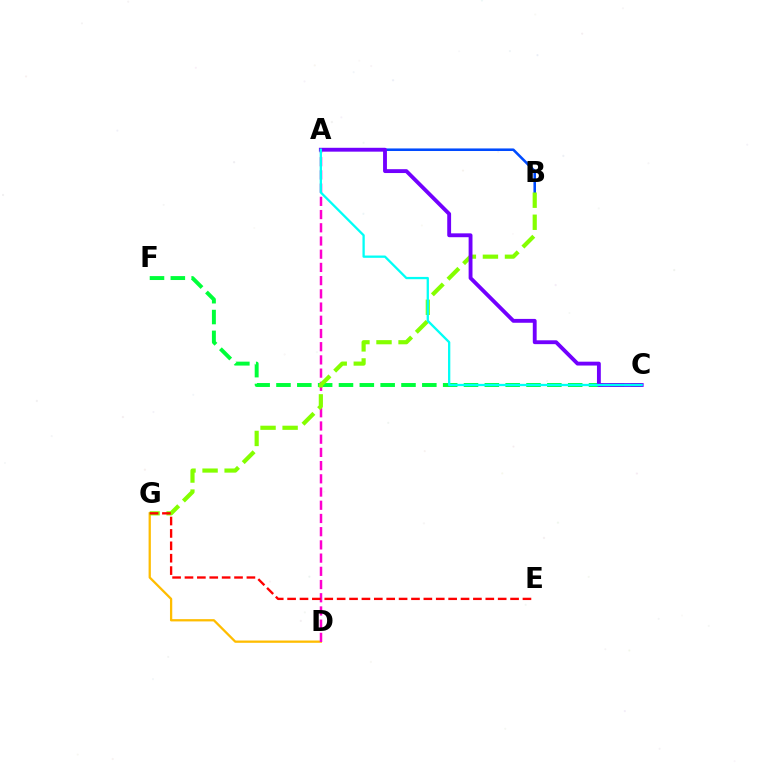{('D', 'G'): [{'color': '#ffbd00', 'line_style': 'solid', 'thickness': 1.64}], ('C', 'F'): [{'color': '#00ff39', 'line_style': 'dashed', 'thickness': 2.83}], ('A', 'B'): [{'color': '#004bff', 'line_style': 'solid', 'thickness': 1.85}], ('A', 'D'): [{'color': '#ff00cf', 'line_style': 'dashed', 'thickness': 1.79}], ('B', 'G'): [{'color': '#84ff00', 'line_style': 'dashed', 'thickness': 3.0}], ('A', 'C'): [{'color': '#7200ff', 'line_style': 'solid', 'thickness': 2.78}, {'color': '#00fff6', 'line_style': 'solid', 'thickness': 1.65}], ('E', 'G'): [{'color': '#ff0000', 'line_style': 'dashed', 'thickness': 1.68}]}